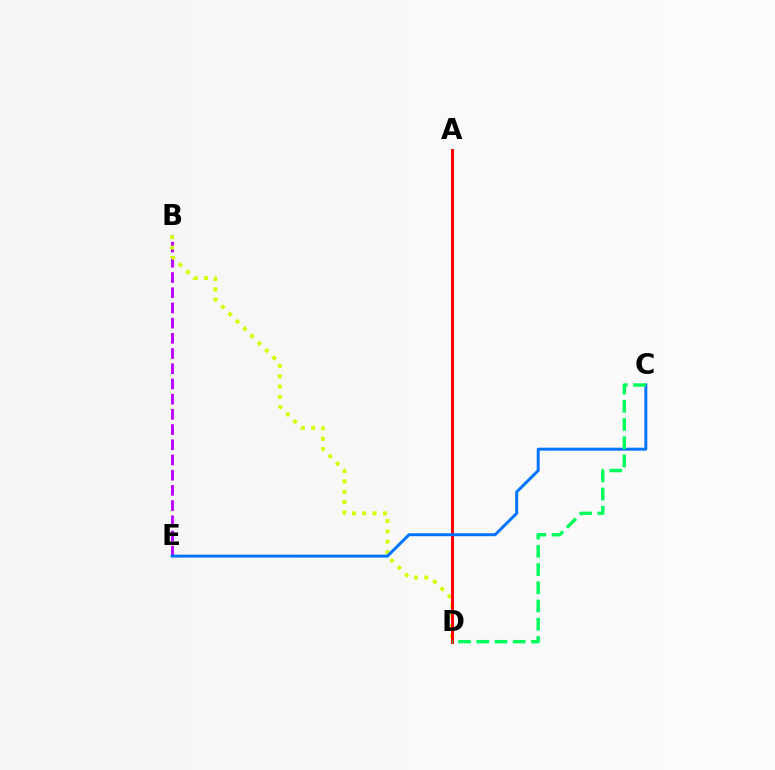{('B', 'E'): [{'color': '#b900ff', 'line_style': 'dashed', 'thickness': 2.07}], ('B', 'D'): [{'color': '#d1ff00', 'line_style': 'dotted', 'thickness': 2.81}], ('A', 'D'): [{'color': '#ff0000', 'line_style': 'solid', 'thickness': 2.14}], ('C', 'E'): [{'color': '#0074ff', 'line_style': 'solid', 'thickness': 2.13}], ('C', 'D'): [{'color': '#00ff5c', 'line_style': 'dashed', 'thickness': 2.47}]}